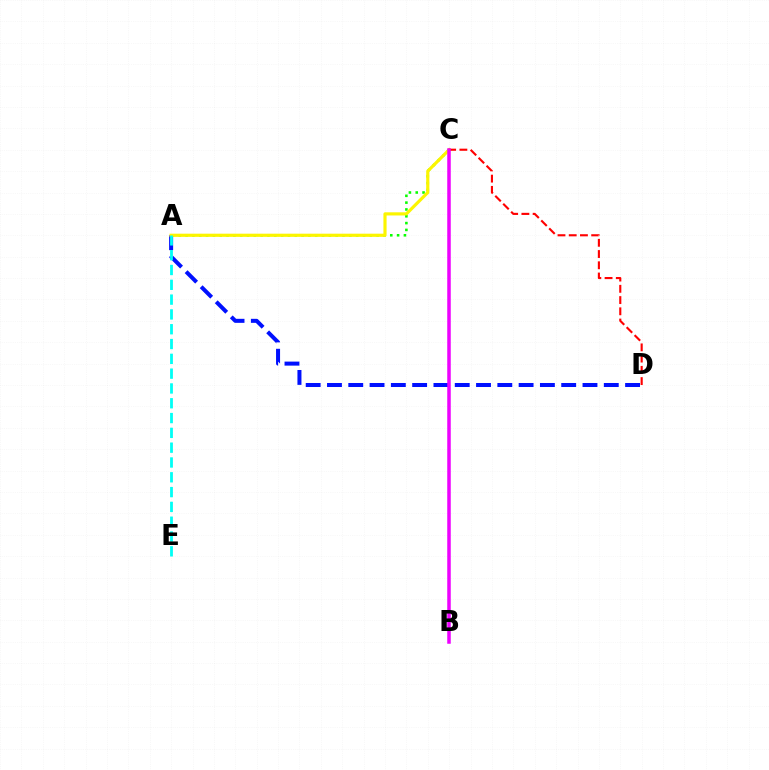{('A', 'D'): [{'color': '#0010ff', 'line_style': 'dashed', 'thickness': 2.89}], ('A', 'C'): [{'color': '#08ff00', 'line_style': 'dotted', 'thickness': 1.85}, {'color': '#fcf500', 'line_style': 'solid', 'thickness': 2.28}], ('A', 'E'): [{'color': '#00fff6', 'line_style': 'dashed', 'thickness': 2.01}], ('C', 'D'): [{'color': '#ff0000', 'line_style': 'dashed', 'thickness': 1.53}], ('B', 'C'): [{'color': '#ee00ff', 'line_style': 'solid', 'thickness': 2.52}]}